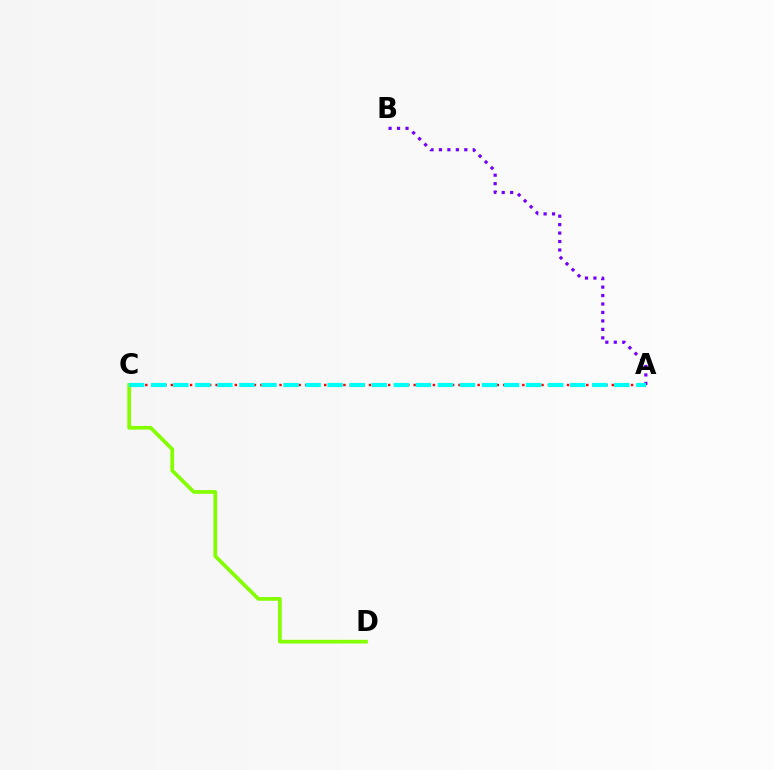{('C', 'D'): [{'color': '#84ff00', 'line_style': 'solid', 'thickness': 2.66}], ('A', 'C'): [{'color': '#ff0000', 'line_style': 'dotted', 'thickness': 1.74}, {'color': '#00fff6', 'line_style': 'dashed', 'thickness': 3.0}], ('A', 'B'): [{'color': '#7200ff', 'line_style': 'dotted', 'thickness': 2.3}]}